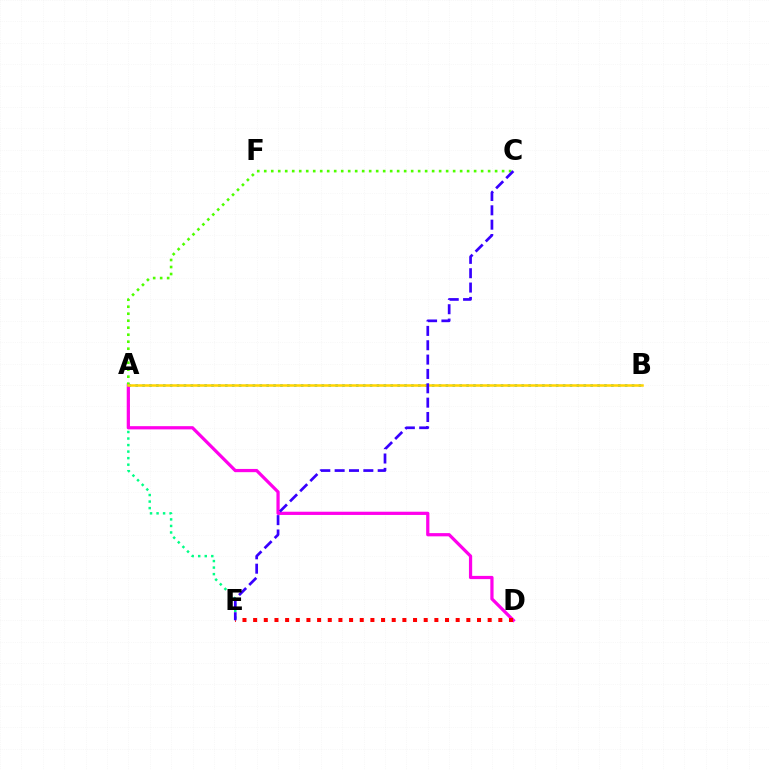{('A', 'E'): [{'color': '#00ff86', 'line_style': 'dotted', 'thickness': 1.78}], ('A', 'D'): [{'color': '#ff00ed', 'line_style': 'solid', 'thickness': 2.32}], ('A', 'C'): [{'color': '#4fff00', 'line_style': 'dotted', 'thickness': 1.9}], ('D', 'E'): [{'color': '#ff0000', 'line_style': 'dotted', 'thickness': 2.9}], ('A', 'B'): [{'color': '#009eff', 'line_style': 'dotted', 'thickness': 1.87}, {'color': '#ffd500', 'line_style': 'solid', 'thickness': 1.82}], ('C', 'E'): [{'color': '#3700ff', 'line_style': 'dashed', 'thickness': 1.95}]}